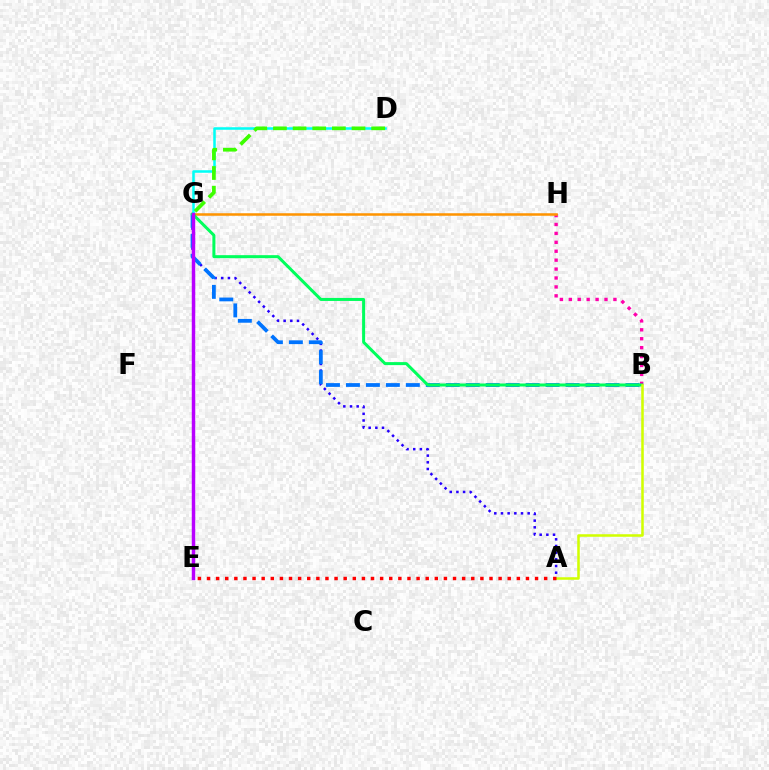{('B', 'H'): [{'color': '#ff00ac', 'line_style': 'dotted', 'thickness': 2.42}], ('A', 'G'): [{'color': '#2500ff', 'line_style': 'dotted', 'thickness': 1.81}], ('G', 'H'): [{'color': '#ff9400', 'line_style': 'solid', 'thickness': 1.82}], ('B', 'G'): [{'color': '#0074ff', 'line_style': 'dashed', 'thickness': 2.71}, {'color': '#00ff5c', 'line_style': 'solid', 'thickness': 2.17}], ('D', 'G'): [{'color': '#00fff6', 'line_style': 'solid', 'thickness': 1.82}, {'color': '#3dff00', 'line_style': 'dashed', 'thickness': 2.67}], ('E', 'G'): [{'color': '#b900ff', 'line_style': 'solid', 'thickness': 2.49}], ('A', 'B'): [{'color': '#d1ff00', 'line_style': 'solid', 'thickness': 1.82}], ('A', 'E'): [{'color': '#ff0000', 'line_style': 'dotted', 'thickness': 2.48}]}